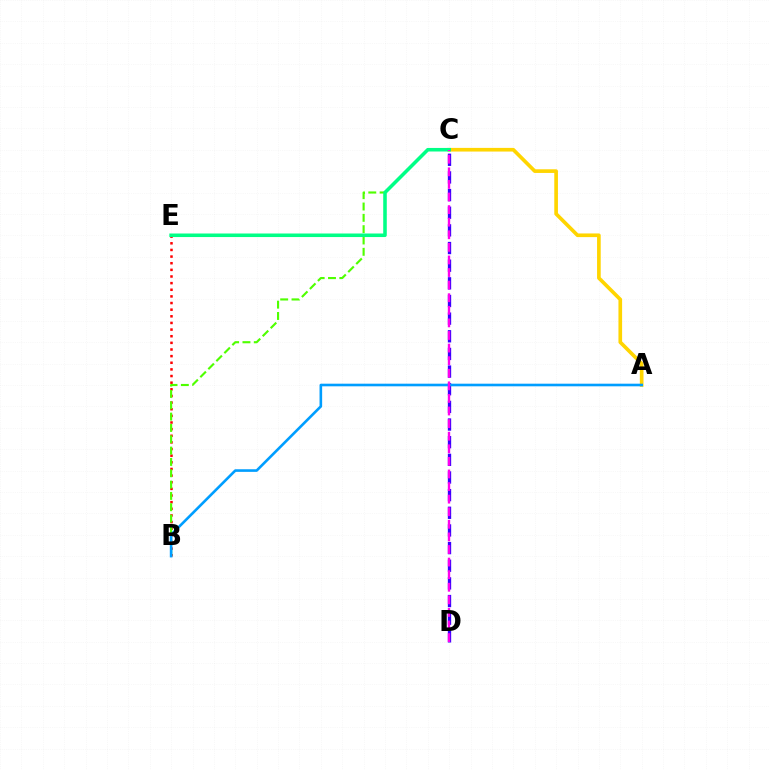{('B', 'E'): [{'color': '#ff0000', 'line_style': 'dotted', 'thickness': 1.8}], ('A', 'C'): [{'color': '#ffd500', 'line_style': 'solid', 'thickness': 2.64}], ('B', 'C'): [{'color': '#4fff00', 'line_style': 'dashed', 'thickness': 1.54}], ('C', 'D'): [{'color': '#3700ff', 'line_style': 'dashed', 'thickness': 2.4}, {'color': '#ff00ed', 'line_style': 'dashed', 'thickness': 1.71}], ('A', 'B'): [{'color': '#009eff', 'line_style': 'solid', 'thickness': 1.89}], ('C', 'E'): [{'color': '#00ff86', 'line_style': 'solid', 'thickness': 2.56}]}